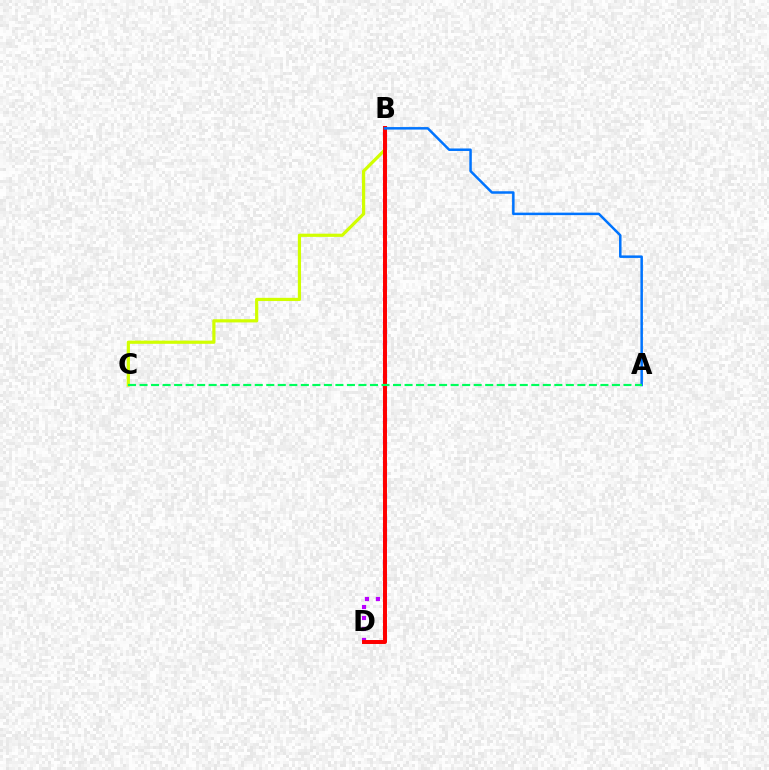{('B', 'C'): [{'color': '#d1ff00', 'line_style': 'solid', 'thickness': 2.3}], ('B', 'D'): [{'color': '#b900ff', 'line_style': 'dotted', 'thickness': 2.98}, {'color': '#ff0000', 'line_style': 'solid', 'thickness': 2.86}], ('A', 'B'): [{'color': '#0074ff', 'line_style': 'solid', 'thickness': 1.8}], ('A', 'C'): [{'color': '#00ff5c', 'line_style': 'dashed', 'thickness': 1.57}]}